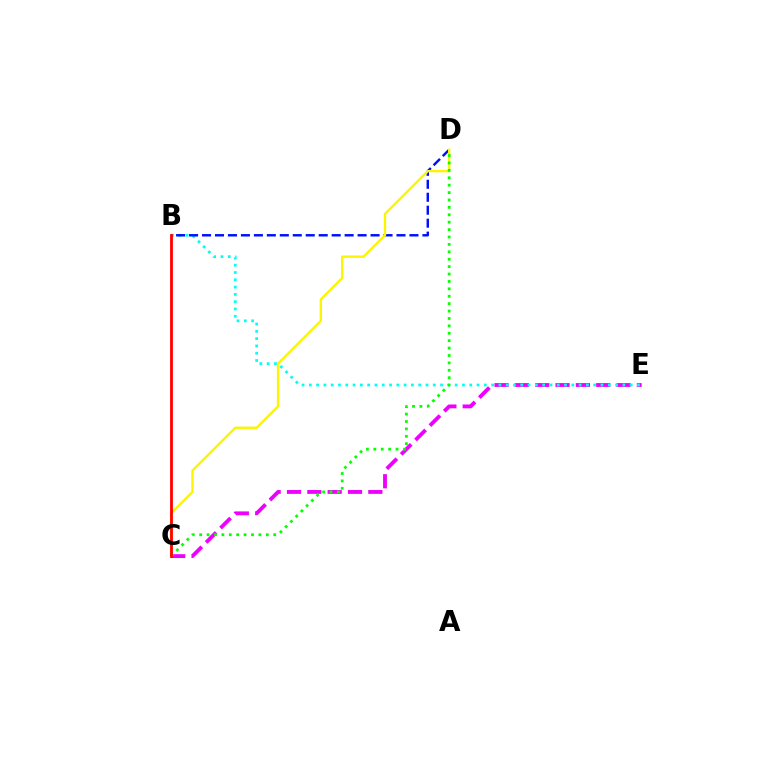{('C', 'E'): [{'color': '#ee00ff', 'line_style': 'dashed', 'thickness': 2.76}], ('B', 'E'): [{'color': '#00fff6', 'line_style': 'dotted', 'thickness': 1.98}], ('B', 'D'): [{'color': '#0010ff', 'line_style': 'dashed', 'thickness': 1.76}], ('C', 'D'): [{'color': '#fcf500', 'line_style': 'solid', 'thickness': 1.71}, {'color': '#08ff00', 'line_style': 'dotted', 'thickness': 2.01}], ('B', 'C'): [{'color': '#ff0000', 'line_style': 'solid', 'thickness': 2.02}]}